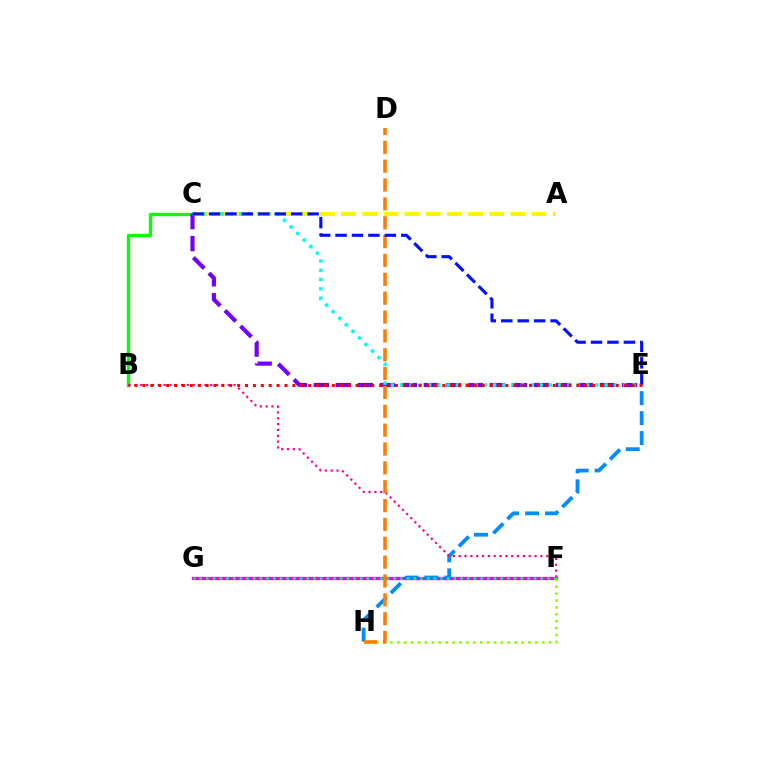{('B', 'C'): [{'color': '#08ff00', 'line_style': 'solid', 'thickness': 2.42}], ('F', 'G'): [{'color': '#ee00ff', 'line_style': 'solid', 'thickness': 2.36}, {'color': '#00ff74', 'line_style': 'dotted', 'thickness': 1.82}], ('A', 'C'): [{'color': '#fcf500', 'line_style': 'dashed', 'thickness': 2.88}], ('F', 'H'): [{'color': '#84ff00', 'line_style': 'dotted', 'thickness': 1.88}], ('E', 'H'): [{'color': '#008cff', 'line_style': 'dashed', 'thickness': 2.71}], ('C', 'E'): [{'color': '#7200ff', 'line_style': 'dashed', 'thickness': 2.99}, {'color': '#00fff6', 'line_style': 'dotted', 'thickness': 2.52}, {'color': '#0010ff', 'line_style': 'dashed', 'thickness': 2.23}], ('B', 'F'): [{'color': '#ff0094', 'line_style': 'dotted', 'thickness': 1.59}], ('D', 'H'): [{'color': '#ff7c00', 'line_style': 'dashed', 'thickness': 2.56}], ('B', 'E'): [{'color': '#ff0000', 'line_style': 'dotted', 'thickness': 2.14}]}